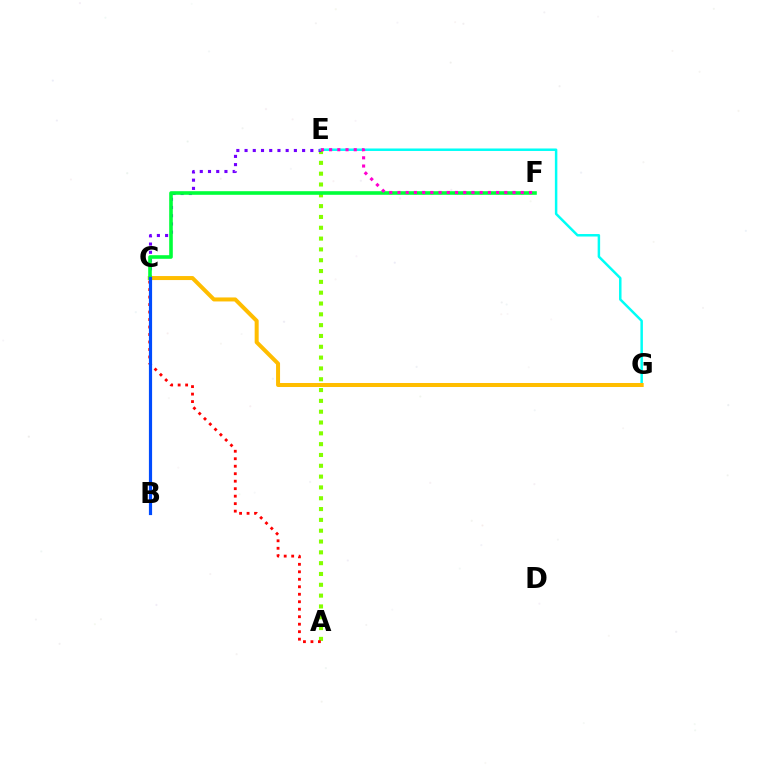{('A', 'E'): [{'color': '#84ff00', 'line_style': 'dotted', 'thickness': 2.94}], ('C', 'E'): [{'color': '#7200ff', 'line_style': 'dotted', 'thickness': 2.23}], ('A', 'C'): [{'color': '#ff0000', 'line_style': 'dotted', 'thickness': 2.03}], ('E', 'G'): [{'color': '#00fff6', 'line_style': 'solid', 'thickness': 1.79}], ('C', 'G'): [{'color': '#ffbd00', 'line_style': 'solid', 'thickness': 2.89}], ('C', 'F'): [{'color': '#00ff39', 'line_style': 'solid', 'thickness': 2.59}], ('E', 'F'): [{'color': '#ff00cf', 'line_style': 'dotted', 'thickness': 2.23}], ('B', 'C'): [{'color': '#004bff', 'line_style': 'solid', 'thickness': 2.29}]}